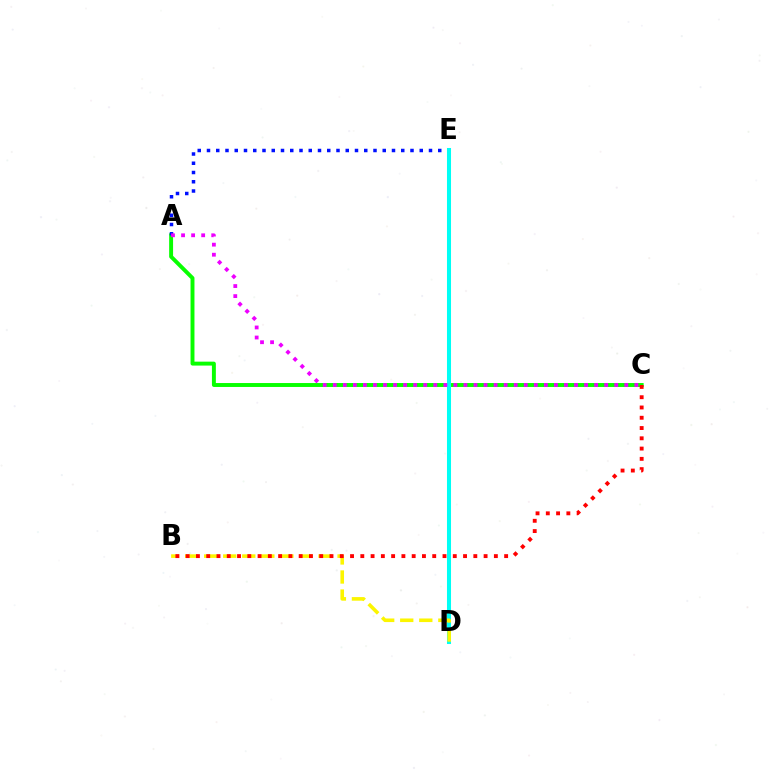{('A', 'C'): [{'color': '#08ff00', 'line_style': 'solid', 'thickness': 2.83}, {'color': '#ee00ff', 'line_style': 'dotted', 'thickness': 2.73}], ('A', 'E'): [{'color': '#0010ff', 'line_style': 'dotted', 'thickness': 2.51}], ('D', 'E'): [{'color': '#00fff6', 'line_style': 'solid', 'thickness': 2.91}], ('B', 'D'): [{'color': '#fcf500', 'line_style': 'dashed', 'thickness': 2.59}], ('B', 'C'): [{'color': '#ff0000', 'line_style': 'dotted', 'thickness': 2.79}]}